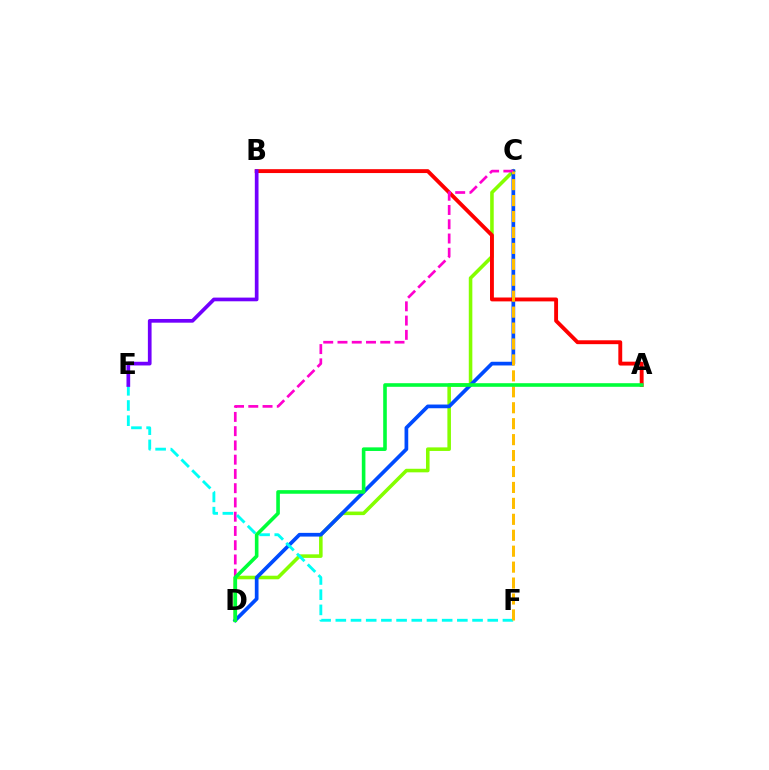{('C', 'D'): [{'color': '#84ff00', 'line_style': 'solid', 'thickness': 2.57}, {'color': '#004bff', 'line_style': 'solid', 'thickness': 2.67}, {'color': '#ff00cf', 'line_style': 'dashed', 'thickness': 1.94}], ('A', 'B'): [{'color': '#ff0000', 'line_style': 'solid', 'thickness': 2.79}], ('E', 'F'): [{'color': '#00fff6', 'line_style': 'dashed', 'thickness': 2.06}], ('B', 'E'): [{'color': '#7200ff', 'line_style': 'solid', 'thickness': 2.66}], ('C', 'F'): [{'color': '#ffbd00', 'line_style': 'dashed', 'thickness': 2.16}], ('A', 'D'): [{'color': '#00ff39', 'line_style': 'solid', 'thickness': 2.6}]}